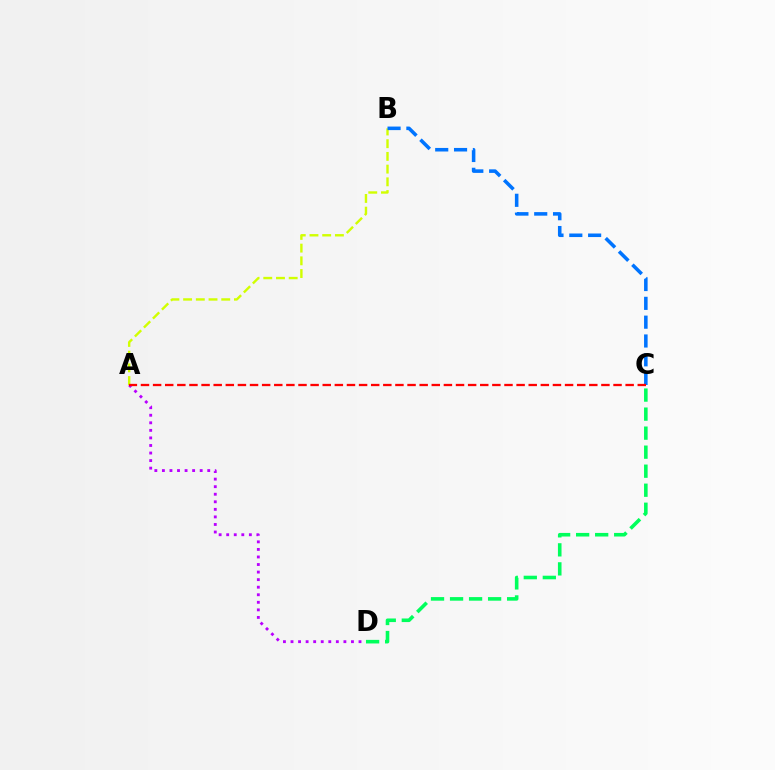{('A', 'B'): [{'color': '#d1ff00', 'line_style': 'dashed', 'thickness': 1.73}], ('A', 'D'): [{'color': '#b900ff', 'line_style': 'dotted', 'thickness': 2.05}], ('C', 'D'): [{'color': '#00ff5c', 'line_style': 'dashed', 'thickness': 2.58}], ('B', 'C'): [{'color': '#0074ff', 'line_style': 'dashed', 'thickness': 2.56}], ('A', 'C'): [{'color': '#ff0000', 'line_style': 'dashed', 'thickness': 1.65}]}